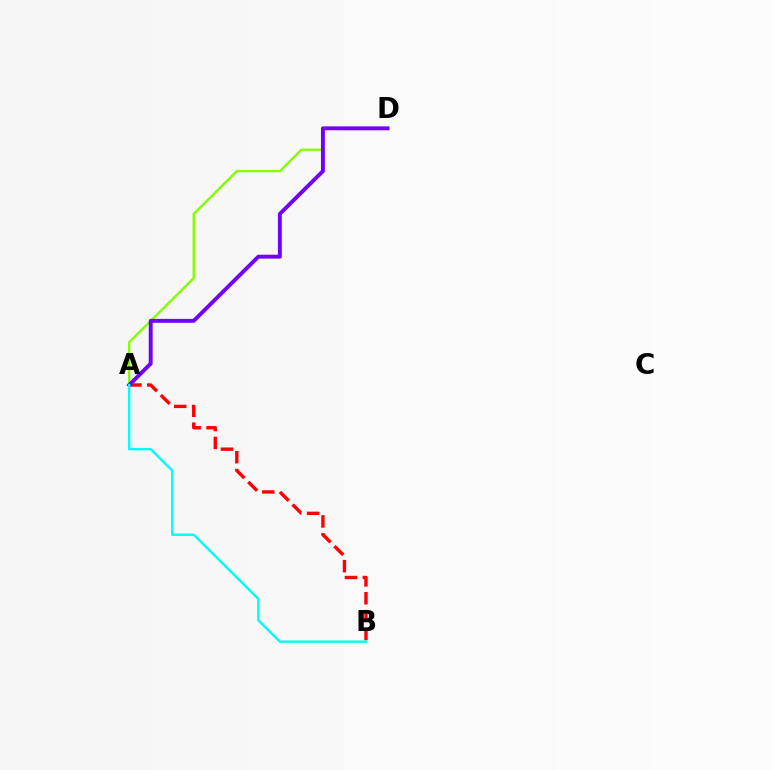{('A', 'D'): [{'color': '#84ff00', 'line_style': 'solid', 'thickness': 1.73}, {'color': '#7200ff', 'line_style': 'solid', 'thickness': 2.81}], ('A', 'B'): [{'color': '#ff0000', 'line_style': 'dashed', 'thickness': 2.43}, {'color': '#00fff6', 'line_style': 'solid', 'thickness': 1.73}]}